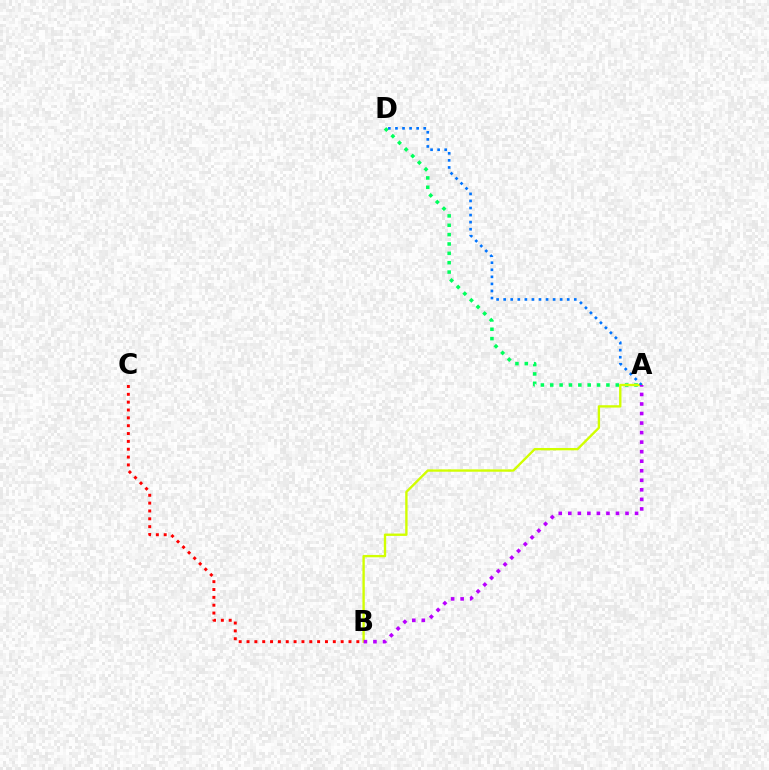{('B', 'C'): [{'color': '#ff0000', 'line_style': 'dotted', 'thickness': 2.13}], ('A', 'D'): [{'color': '#00ff5c', 'line_style': 'dotted', 'thickness': 2.54}, {'color': '#0074ff', 'line_style': 'dotted', 'thickness': 1.92}], ('A', 'B'): [{'color': '#d1ff00', 'line_style': 'solid', 'thickness': 1.7}, {'color': '#b900ff', 'line_style': 'dotted', 'thickness': 2.59}]}